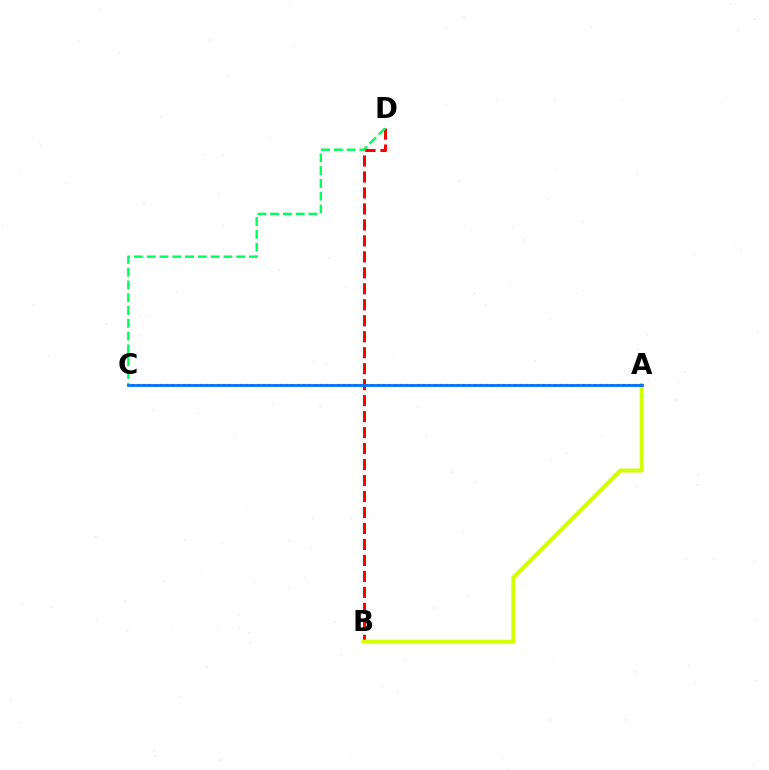{('B', 'D'): [{'color': '#ff0000', 'line_style': 'dashed', 'thickness': 2.17}], ('A', 'B'): [{'color': '#d1ff00', 'line_style': 'solid', 'thickness': 2.87}], ('A', 'C'): [{'color': '#b900ff', 'line_style': 'dotted', 'thickness': 1.55}, {'color': '#0074ff', 'line_style': 'solid', 'thickness': 2.02}], ('C', 'D'): [{'color': '#00ff5c', 'line_style': 'dashed', 'thickness': 1.74}]}